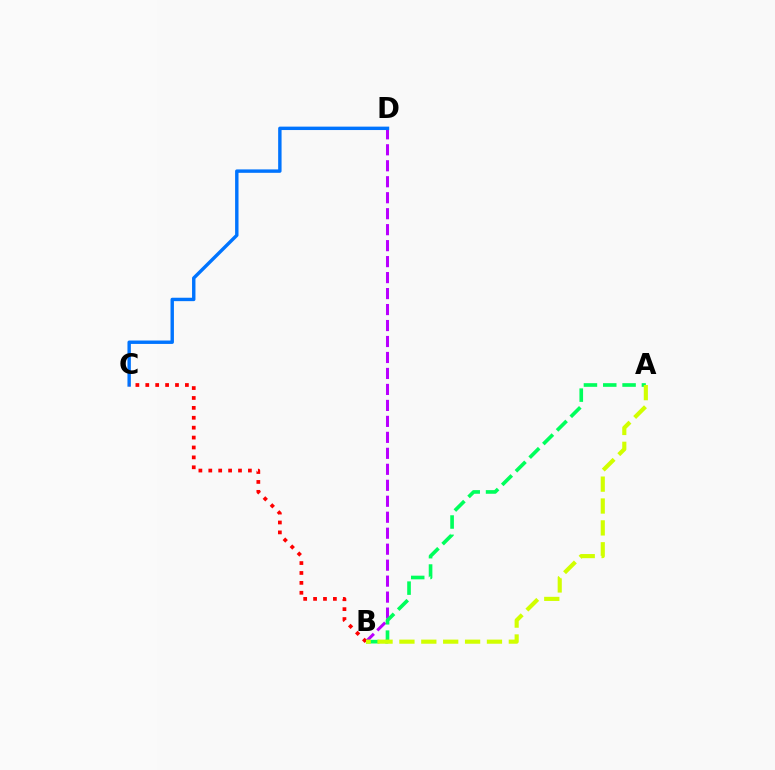{('B', 'D'): [{'color': '#b900ff', 'line_style': 'dashed', 'thickness': 2.17}], ('A', 'B'): [{'color': '#00ff5c', 'line_style': 'dashed', 'thickness': 2.62}, {'color': '#d1ff00', 'line_style': 'dashed', 'thickness': 2.97}], ('C', 'D'): [{'color': '#0074ff', 'line_style': 'solid', 'thickness': 2.45}], ('B', 'C'): [{'color': '#ff0000', 'line_style': 'dotted', 'thickness': 2.69}]}